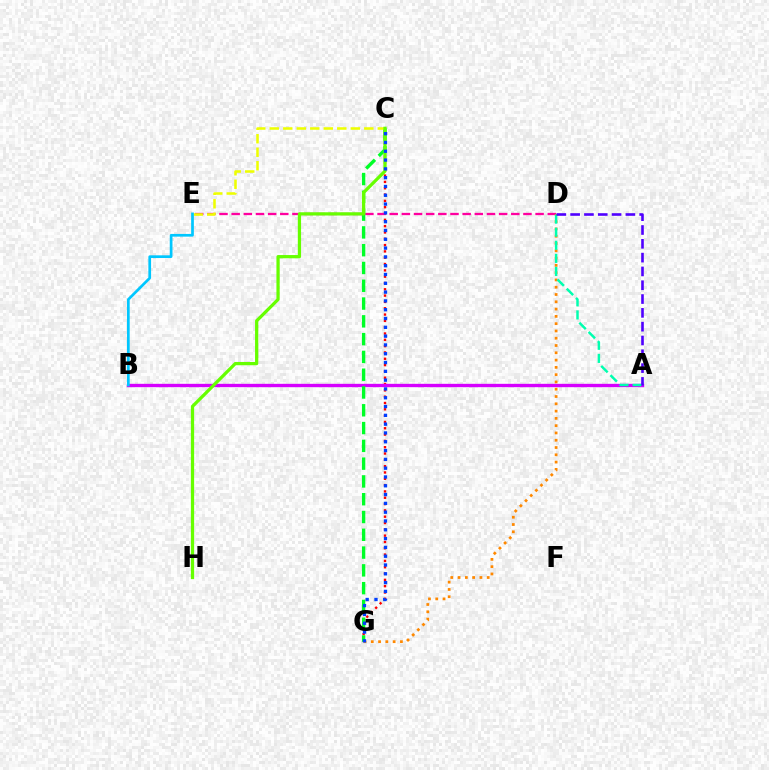{('C', 'G'): [{'color': '#ff0000', 'line_style': 'dotted', 'thickness': 1.72}, {'color': '#00ff27', 'line_style': 'dashed', 'thickness': 2.42}, {'color': '#003fff', 'line_style': 'dotted', 'thickness': 2.39}], ('D', 'E'): [{'color': '#ff00a0', 'line_style': 'dashed', 'thickness': 1.65}], ('A', 'B'): [{'color': '#d600ff', 'line_style': 'solid', 'thickness': 2.41}], ('D', 'G'): [{'color': '#ff8800', 'line_style': 'dotted', 'thickness': 1.98}], ('C', 'E'): [{'color': '#eeff00', 'line_style': 'dashed', 'thickness': 1.83}], ('B', 'E'): [{'color': '#00c7ff', 'line_style': 'solid', 'thickness': 1.95}], ('C', 'H'): [{'color': '#66ff00', 'line_style': 'solid', 'thickness': 2.34}], ('A', 'D'): [{'color': '#00ffaf', 'line_style': 'dashed', 'thickness': 1.78}, {'color': '#4f00ff', 'line_style': 'dashed', 'thickness': 1.88}]}